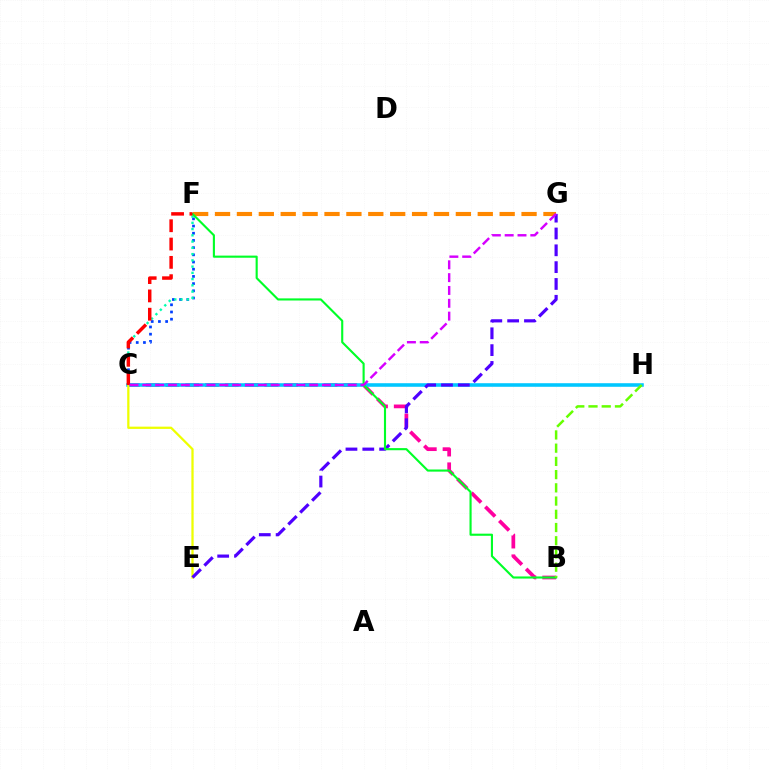{('B', 'C'): [{'color': '#ff00a0', 'line_style': 'dashed', 'thickness': 2.68}], ('C', 'H'): [{'color': '#00c7ff', 'line_style': 'solid', 'thickness': 2.57}], ('C', 'F'): [{'color': '#003fff', 'line_style': 'dotted', 'thickness': 1.96}, {'color': '#00ffaf', 'line_style': 'dotted', 'thickness': 1.7}, {'color': '#ff0000', 'line_style': 'dashed', 'thickness': 2.49}], ('C', 'E'): [{'color': '#eeff00', 'line_style': 'solid', 'thickness': 1.63}], ('F', 'G'): [{'color': '#ff8800', 'line_style': 'dashed', 'thickness': 2.97}], ('E', 'G'): [{'color': '#4f00ff', 'line_style': 'dashed', 'thickness': 2.29}], ('B', 'F'): [{'color': '#00ff27', 'line_style': 'solid', 'thickness': 1.53}], ('B', 'H'): [{'color': '#66ff00', 'line_style': 'dashed', 'thickness': 1.8}], ('C', 'G'): [{'color': '#d600ff', 'line_style': 'dashed', 'thickness': 1.74}]}